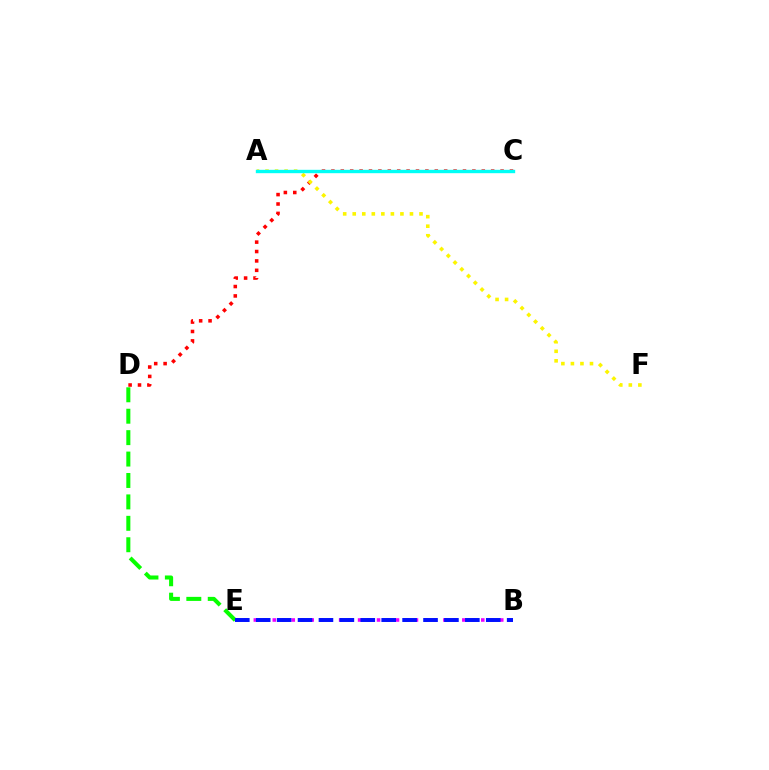{('D', 'E'): [{'color': '#08ff00', 'line_style': 'dashed', 'thickness': 2.91}], ('C', 'D'): [{'color': '#ff0000', 'line_style': 'dotted', 'thickness': 2.55}], ('B', 'E'): [{'color': '#ee00ff', 'line_style': 'dotted', 'thickness': 2.57}, {'color': '#0010ff', 'line_style': 'dashed', 'thickness': 2.84}], ('A', 'F'): [{'color': '#fcf500', 'line_style': 'dotted', 'thickness': 2.59}], ('A', 'C'): [{'color': '#00fff6', 'line_style': 'solid', 'thickness': 2.42}]}